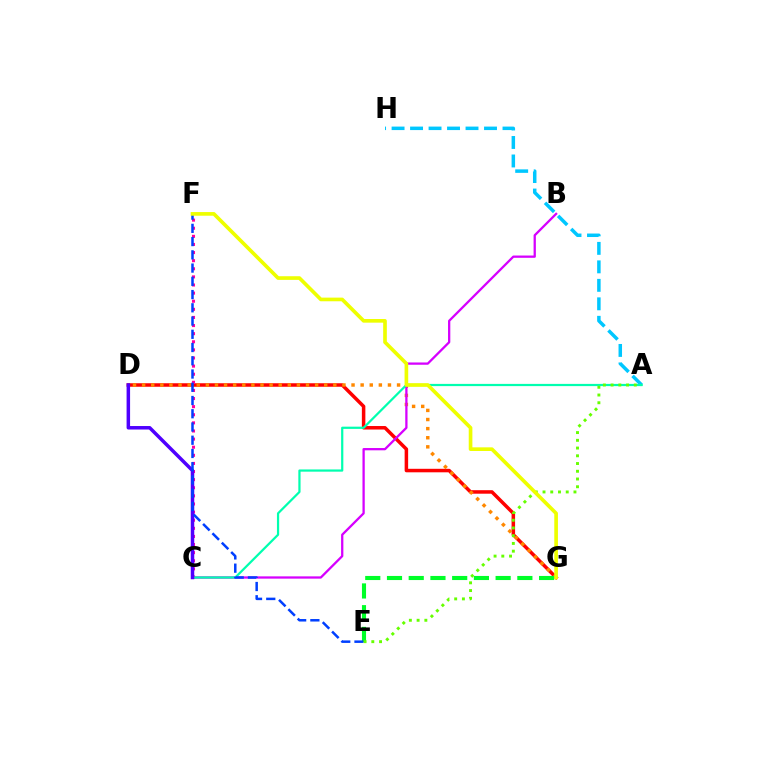{('D', 'G'): [{'color': '#ff0000', 'line_style': 'solid', 'thickness': 2.53}, {'color': '#ff8800', 'line_style': 'dotted', 'thickness': 2.47}], ('C', 'F'): [{'color': '#ff00a0', 'line_style': 'dotted', 'thickness': 2.2}], ('A', 'H'): [{'color': '#00c7ff', 'line_style': 'dashed', 'thickness': 2.51}], ('B', 'C'): [{'color': '#d600ff', 'line_style': 'solid', 'thickness': 1.64}], ('E', 'G'): [{'color': '#00ff27', 'line_style': 'dashed', 'thickness': 2.95}], ('A', 'C'): [{'color': '#00ffaf', 'line_style': 'solid', 'thickness': 1.6}], ('C', 'D'): [{'color': '#4f00ff', 'line_style': 'solid', 'thickness': 2.52}], ('E', 'F'): [{'color': '#003fff', 'line_style': 'dashed', 'thickness': 1.8}], ('A', 'E'): [{'color': '#66ff00', 'line_style': 'dotted', 'thickness': 2.1}], ('F', 'G'): [{'color': '#eeff00', 'line_style': 'solid', 'thickness': 2.63}]}